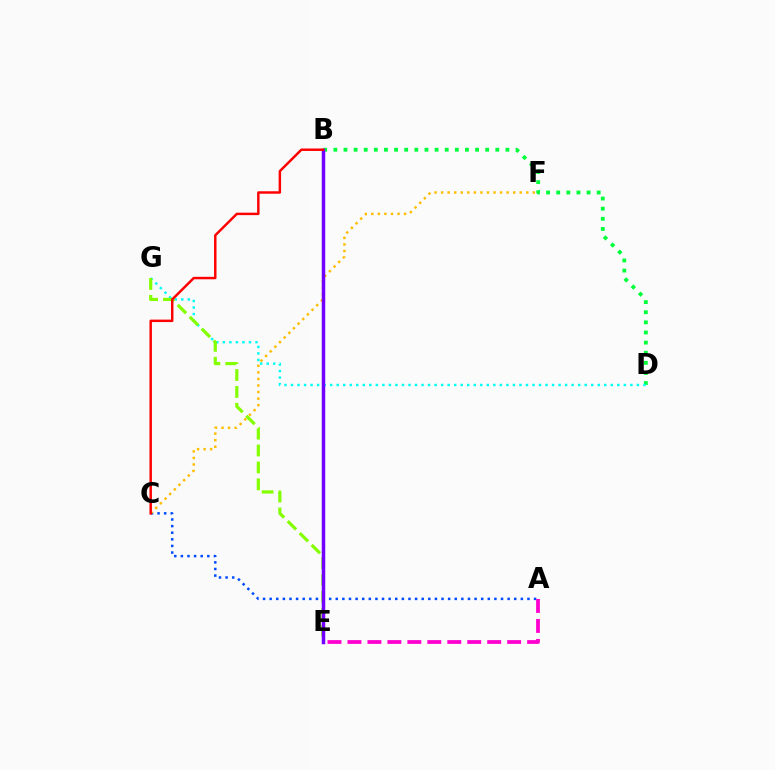{('A', 'C'): [{'color': '#004bff', 'line_style': 'dotted', 'thickness': 1.8}], ('B', 'D'): [{'color': '#00ff39', 'line_style': 'dotted', 'thickness': 2.75}], ('D', 'G'): [{'color': '#00fff6', 'line_style': 'dotted', 'thickness': 1.77}], ('C', 'F'): [{'color': '#ffbd00', 'line_style': 'dotted', 'thickness': 1.78}], ('E', 'G'): [{'color': '#84ff00', 'line_style': 'dashed', 'thickness': 2.29}], ('B', 'E'): [{'color': '#7200ff', 'line_style': 'solid', 'thickness': 2.51}], ('B', 'C'): [{'color': '#ff0000', 'line_style': 'solid', 'thickness': 1.77}], ('A', 'E'): [{'color': '#ff00cf', 'line_style': 'dashed', 'thickness': 2.71}]}